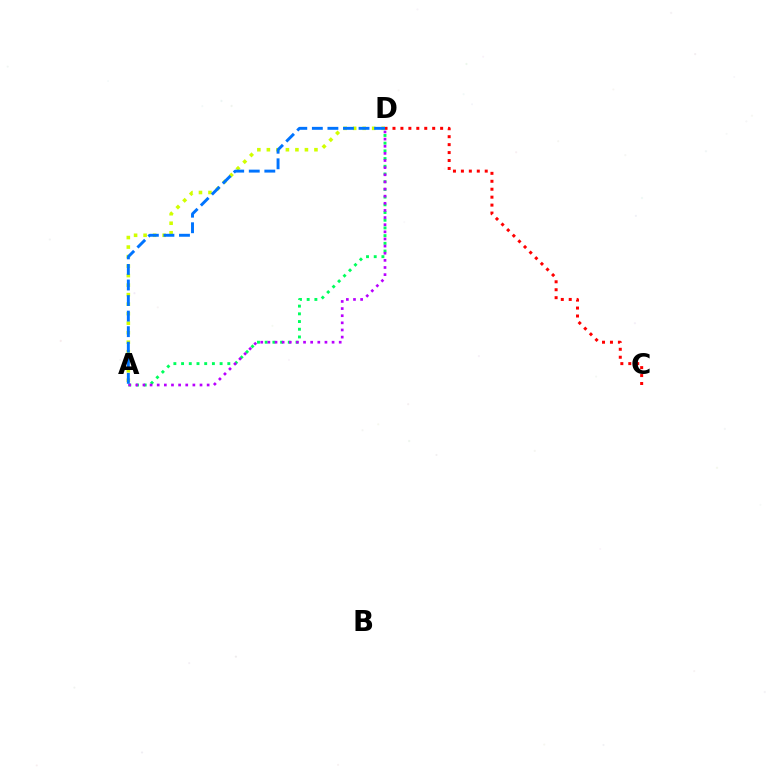{('A', 'D'): [{'color': '#00ff5c', 'line_style': 'dotted', 'thickness': 2.09}, {'color': '#d1ff00', 'line_style': 'dotted', 'thickness': 2.58}, {'color': '#b900ff', 'line_style': 'dotted', 'thickness': 1.94}, {'color': '#0074ff', 'line_style': 'dashed', 'thickness': 2.11}], ('C', 'D'): [{'color': '#ff0000', 'line_style': 'dotted', 'thickness': 2.16}]}